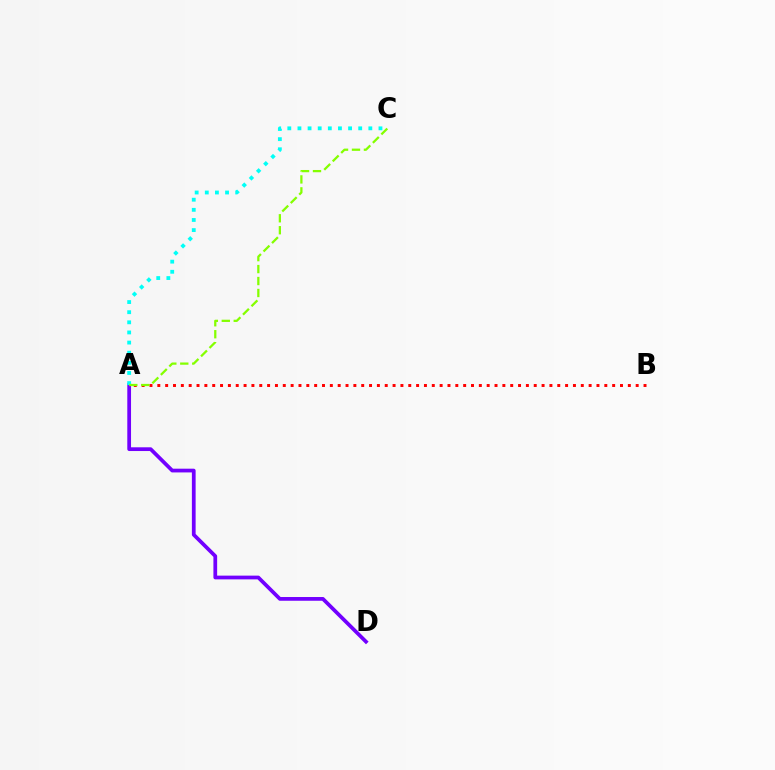{('A', 'D'): [{'color': '#7200ff', 'line_style': 'solid', 'thickness': 2.69}], ('A', 'B'): [{'color': '#ff0000', 'line_style': 'dotted', 'thickness': 2.13}], ('A', 'C'): [{'color': '#00fff6', 'line_style': 'dotted', 'thickness': 2.75}, {'color': '#84ff00', 'line_style': 'dashed', 'thickness': 1.62}]}